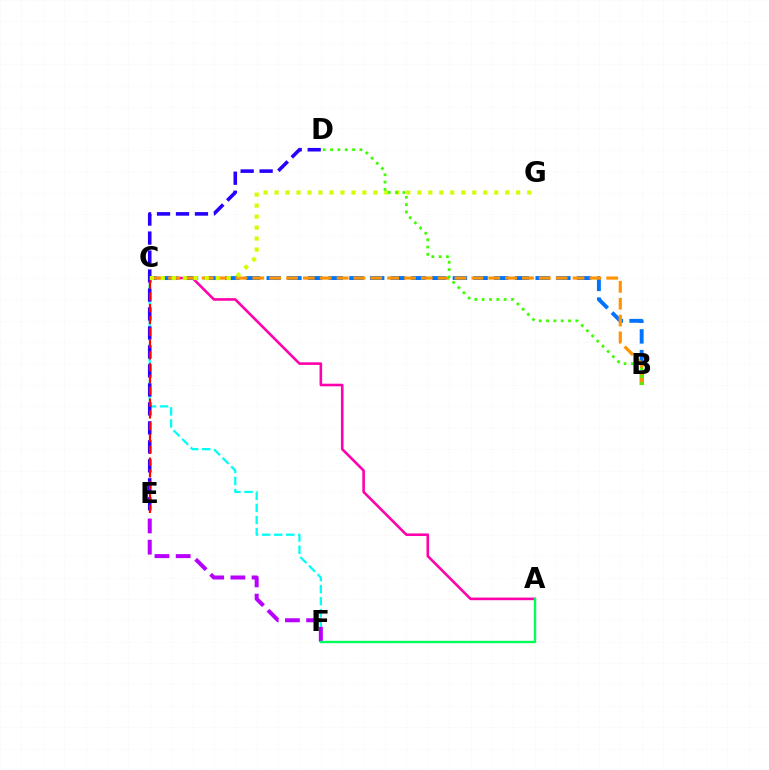{('C', 'F'): [{'color': '#00fff6', 'line_style': 'dashed', 'thickness': 1.64}], ('A', 'C'): [{'color': '#ff00ac', 'line_style': 'solid', 'thickness': 1.87}], ('B', 'C'): [{'color': '#0074ff', 'line_style': 'dashed', 'thickness': 2.81}, {'color': '#ff9400', 'line_style': 'dashed', 'thickness': 2.29}], ('D', 'E'): [{'color': '#2500ff', 'line_style': 'dashed', 'thickness': 2.58}], ('E', 'F'): [{'color': '#b900ff', 'line_style': 'dashed', 'thickness': 2.88}], ('C', 'G'): [{'color': '#d1ff00', 'line_style': 'dotted', 'thickness': 2.98}], ('B', 'D'): [{'color': '#3dff00', 'line_style': 'dotted', 'thickness': 1.99}], ('C', 'E'): [{'color': '#ff0000', 'line_style': 'dashed', 'thickness': 1.6}], ('A', 'F'): [{'color': '#00ff5c', 'line_style': 'solid', 'thickness': 1.74}]}